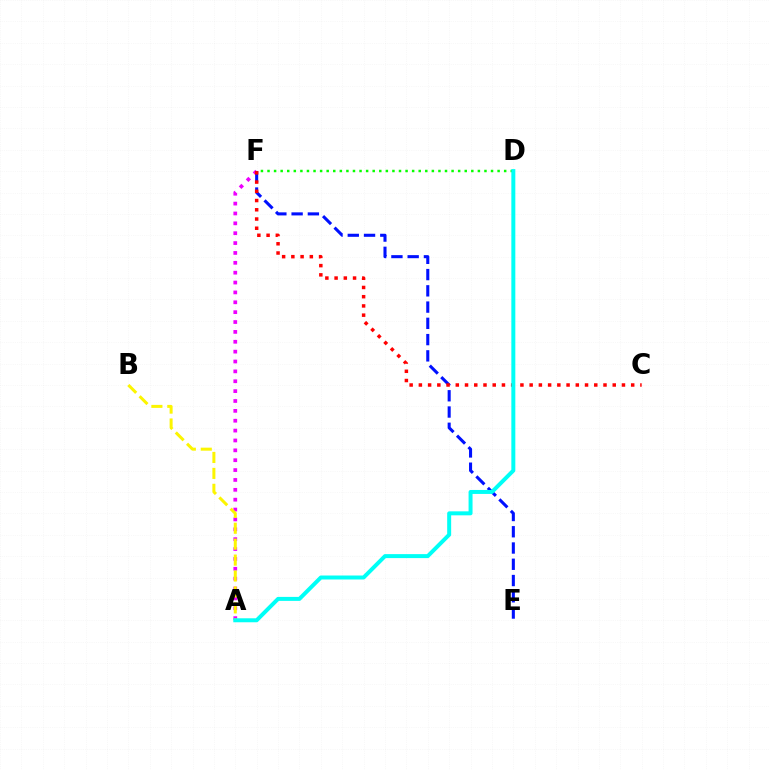{('D', 'F'): [{'color': '#08ff00', 'line_style': 'dotted', 'thickness': 1.79}], ('A', 'F'): [{'color': '#ee00ff', 'line_style': 'dotted', 'thickness': 2.68}], ('A', 'B'): [{'color': '#fcf500', 'line_style': 'dashed', 'thickness': 2.16}], ('E', 'F'): [{'color': '#0010ff', 'line_style': 'dashed', 'thickness': 2.21}], ('C', 'F'): [{'color': '#ff0000', 'line_style': 'dotted', 'thickness': 2.51}], ('A', 'D'): [{'color': '#00fff6', 'line_style': 'solid', 'thickness': 2.86}]}